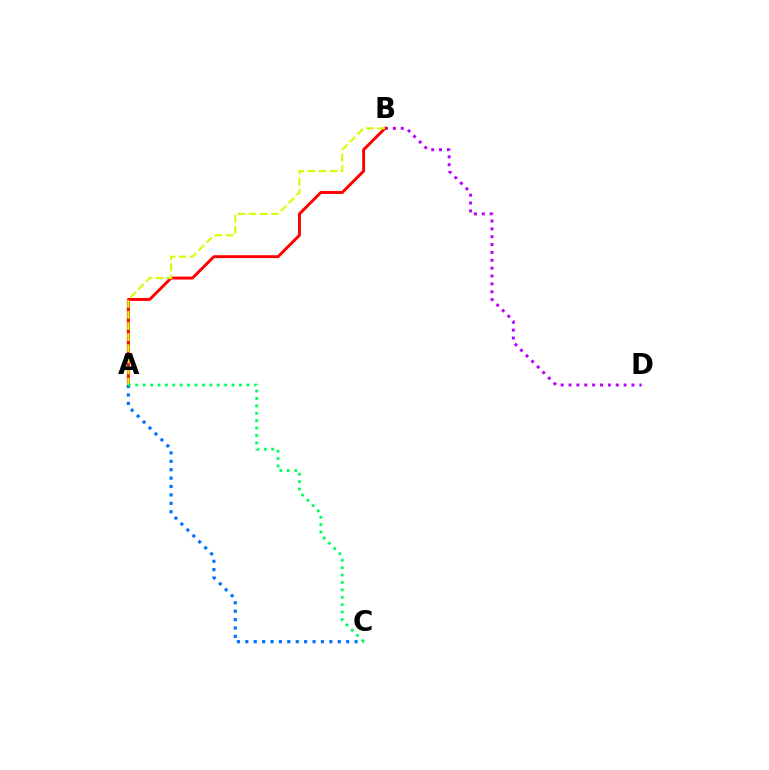{('B', 'D'): [{'color': '#b900ff', 'line_style': 'dotted', 'thickness': 2.14}], ('A', 'B'): [{'color': '#ff0000', 'line_style': 'solid', 'thickness': 2.11}, {'color': '#d1ff00', 'line_style': 'dashed', 'thickness': 1.51}], ('A', 'C'): [{'color': '#0074ff', 'line_style': 'dotted', 'thickness': 2.28}, {'color': '#00ff5c', 'line_style': 'dotted', 'thickness': 2.01}]}